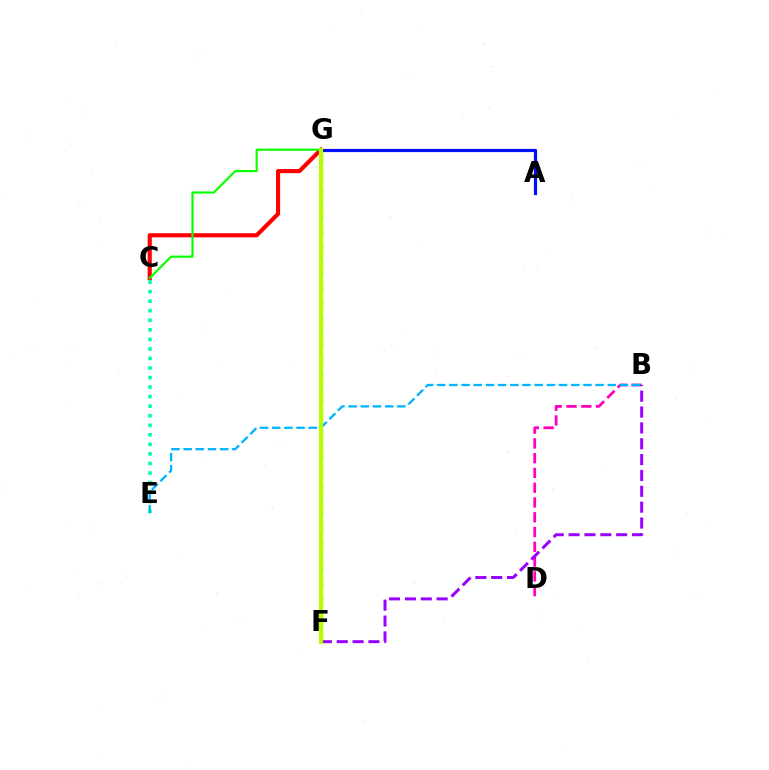{('B', 'D'): [{'color': '#ff00bd', 'line_style': 'dashed', 'thickness': 2.01}], ('F', 'G'): [{'color': '#ffa500', 'line_style': 'dashed', 'thickness': 2.52}, {'color': '#b3ff00', 'line_style': 'solid', 'thickness': 2.95}], ('C', 'E'): [{'color': '#00ff9d', 'line_style': 'dotted', 'thickness': 2.59}], ('A', 'G'): [{'color': '#0010ff', 'line_style': 'solid', 'thickness': 2.29}], ('C', 'G'): [{'color': '#ff0000', 'line_style': 'solid', 'thickness': 2.98}, {'color': '#08ff00', 'line_style': 'solid', 'thickness': 1.55}], ('B', 'E'): [{'color': '#00b5ff', 'line_style': 'dashed', 'thickness': 1.65}], ('B', 'F'): [{'color': '#9b00ff', 'line_style': 'dashed', 'thickness': 2.15}]}